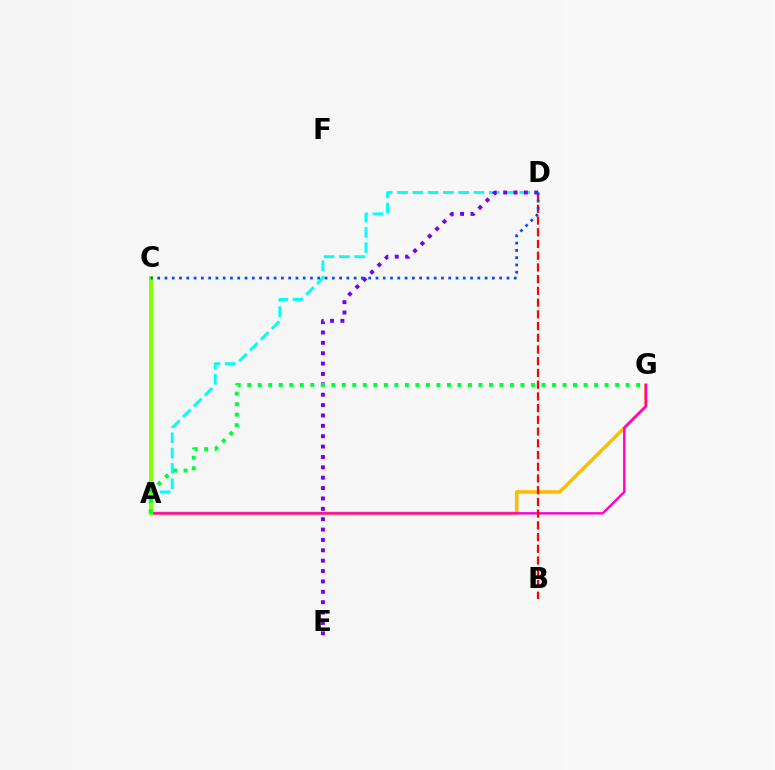{('A', 'G'): [{'color': '#ffbd00', 'line_style': 'solid', 'thickness': 2.55}, {'color': '#ff00cf', 'line_style': 'solid', 'thickness': 1.74}, {'color': '#00ff39', 'line_style': 'dotted', 'thickness': 2.86}], ('A', 'D'): [{'color': '#00fff6', 'line_style': 'dashed', 'thickness': 2.08}], ('D', 'E'): [{'color': '#7200ff', 'line_style': 'dotted', 'thickness': 2.82}], ('A', 'C'): [{'color': '#84ff00', 'line_style': 'solid', 'thickness': 2.88}], ('B', 'D'): [{'color': '#ff0000', 'line_style': 'dashed', 'thickness': 1.59}], ('C', 'D'): [{'color': '#004bff', 'line_style': 'dotted', 'thickness': 1.98}]}